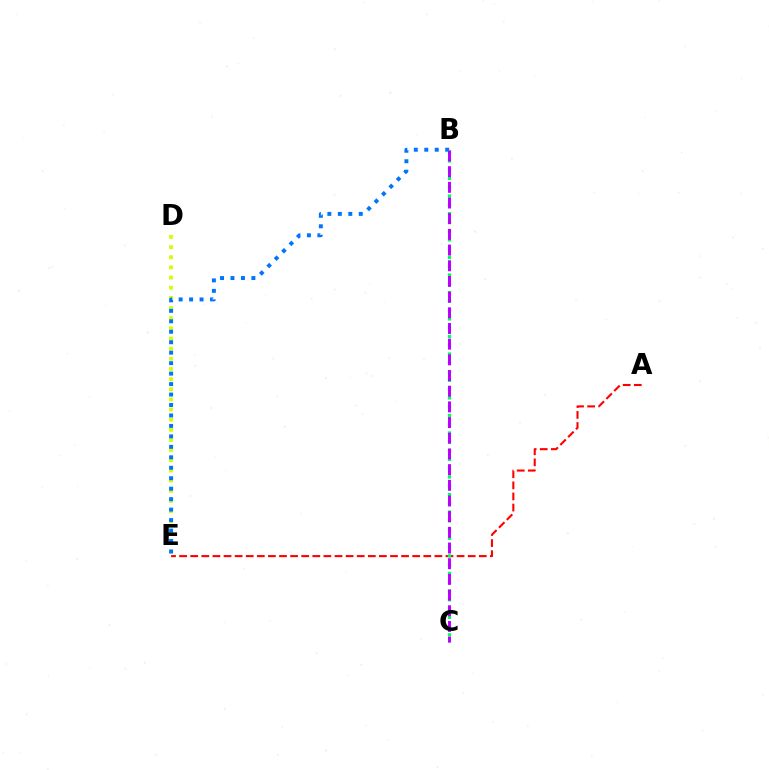{('D', 'E'): [{'color': '#d1ff00', 'line_style': 'dotted', 'thickness': 2.76}], ('B', 'E'): [{'color': '#0074ff', 'line_style': 'dotted', 'thickness': 2.84}], ('A', 'E'): [{'color': '#ff0000', 'line_style': 'dashed', 'thickness': 1.51}], ('B', 'C'): [{'color': '#00ff5c', 'line_style': 'dotted', 'thickness': 2.38}, {'color': '#b900ff', 'line_style': 'dashed', 'thickness': 2.13}]}